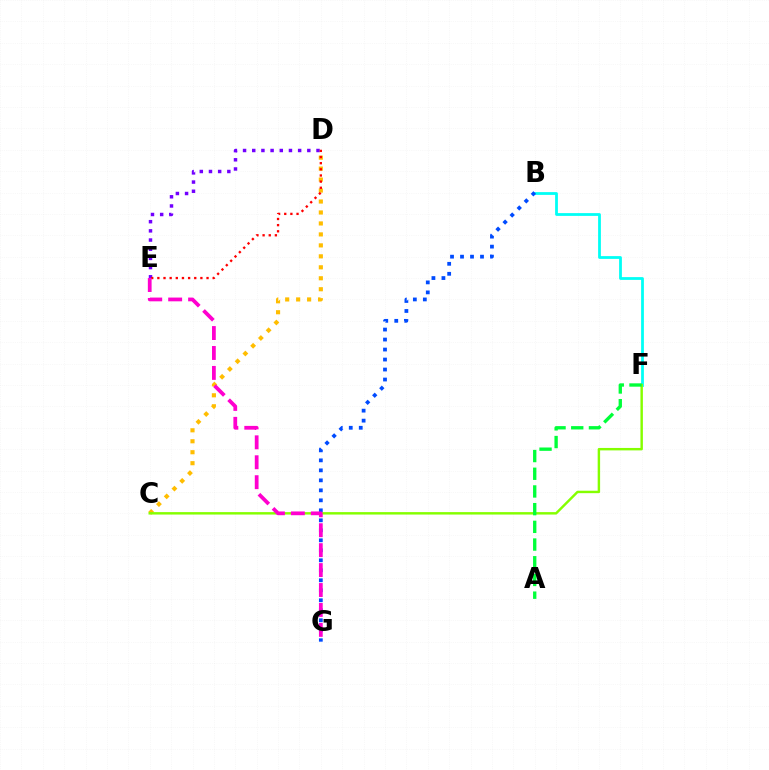{('B', 'F'): [{'color': '#00fff6', 'line_style': 'solid', 'thickness': 2.0}], ('C', 'D'): [{'color': '#ffbd00', 'line_style': 'dotted', 'thickness': 2.98}], ('D', 'E'): [{'color': '#7200ff', 'line_style': 'dotted', 'thickness': 2.49}, {'color': '#ff0000', 'line_style': 'dotted', 'thickness': 1.67}], ('B', 'G'): [{'color': '#004bff', 'line_style': 'dotted', 'thickness': 2.72}], ('C', 'F'): [{'color': '#84ff00', 'line_style': 'solid', 'thickness': 1.75}], ('E', 'G'): [{'color': '#ff00cf', 'line_style': 'dashed', 'thickness': 2.71}], ('A', 'F'): [{'color': '#00ff39', 'line_style': 'dashed', 'thickness': 2.4}]}